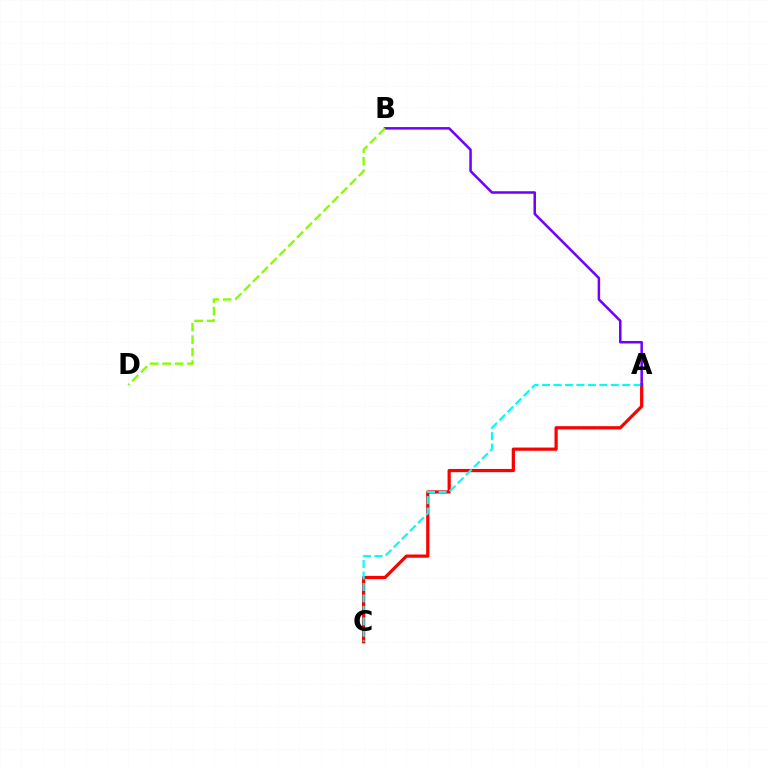{('A', 'C'): [{'color': '#ff0000', 'line_style': 'solid', 'thickness': 2.32}, {'color': '#00fff6', 'line_style': 'dashed', 'thickness': 1.56}], ('A', 'B'): [{'color': '#7200ff', 'line_style': 'solid', 'thickness': 1.81}], ('B', 'D'): [{'color': '#84ff00', 'line_style': 'dashed', 'thickness': 1.69}]}